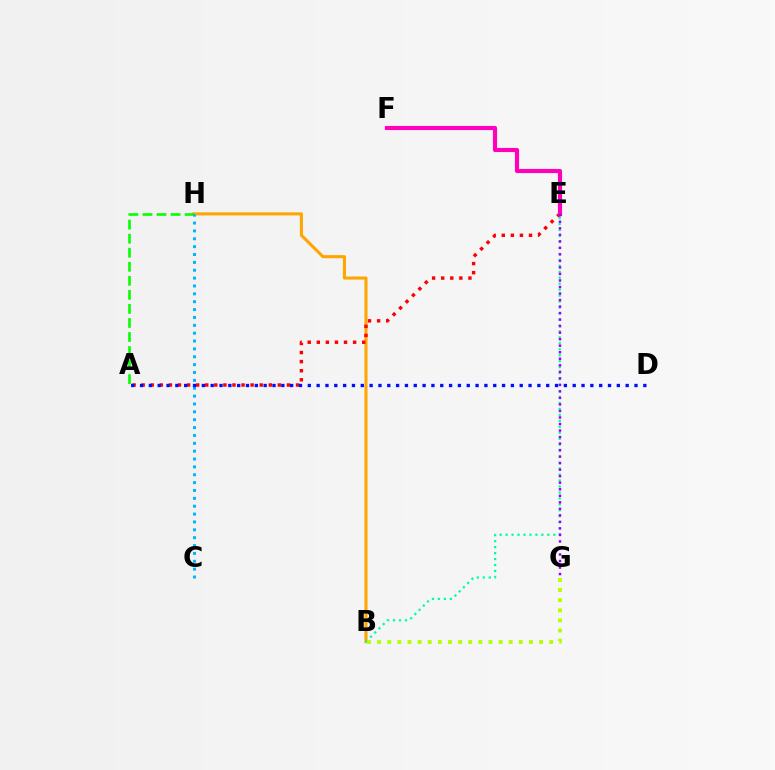{('B', 'H'): [{'color': '#ffa500', 'line_style': 'solid', 'thickness': 2.21}], ('B', 'E'): [{'color': '#00ff9d', 'line_style': 'dotted', 'thickness': 1.62}], ('A', 'H'): [{'color': '#08ff00', 'line_style': 'dashed', 'thickness': 1.91}], ('B', 'G'): [{'color': '#b3ff00', 'line_style': 'dotted', 'thickness': 2.75}], ('A', 'E'): [{'color': '#ff0000', 'line_style': 'dotted', 'thickness': 2.47}], ('E', 'F'): [{'color': '#ff00bd', 'line_style': 'solid', 'thickness': 2.98}], ('E', 'G'): [{'color': '#9b00ff', 'line_style': 'dotted', 'thickness': 1.77}], ('C', 'H'): [{'color': '#00b5ff', 'line_style': 'dotted', 'thickness': 2.14}], ('A', 'D'): [{'color': '#0010ff', 'line_style': 'dotted', 'thickness': 2.4}]}